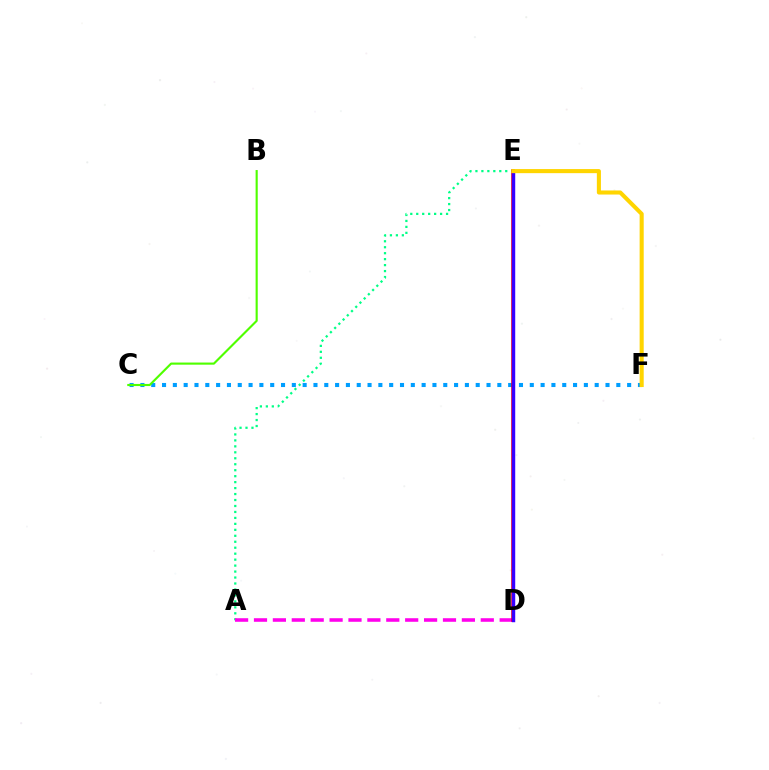{('C', 'F'): [{'color': '#009eff', 'line_style': 'dotted', 'thickness': 2.94}], ('A', 'E'): [{'color': '#00ff86', 'line_style': 'dotted', 'thickness': 1.62}], ('A', 'D'): [{'color': '#ff00ed', 'line_style': 'dashed', 'thickness': 2.57}], ('D', 'E'): [{'color': '#ff0000', 'line_style': 'solid', 'thickness': 2.52}, {'color': '#3700ff', 'line_style': 'solid', 'thickness': 2.48}], ('B', 'C'): [{'color': '#4fff00', 'line_style': 'solid', 'thickness': 1.54}], ('E', 'F'): [{'color': '#ffd500', 'line_style': 'solid', 'thickness': 2.94}]}